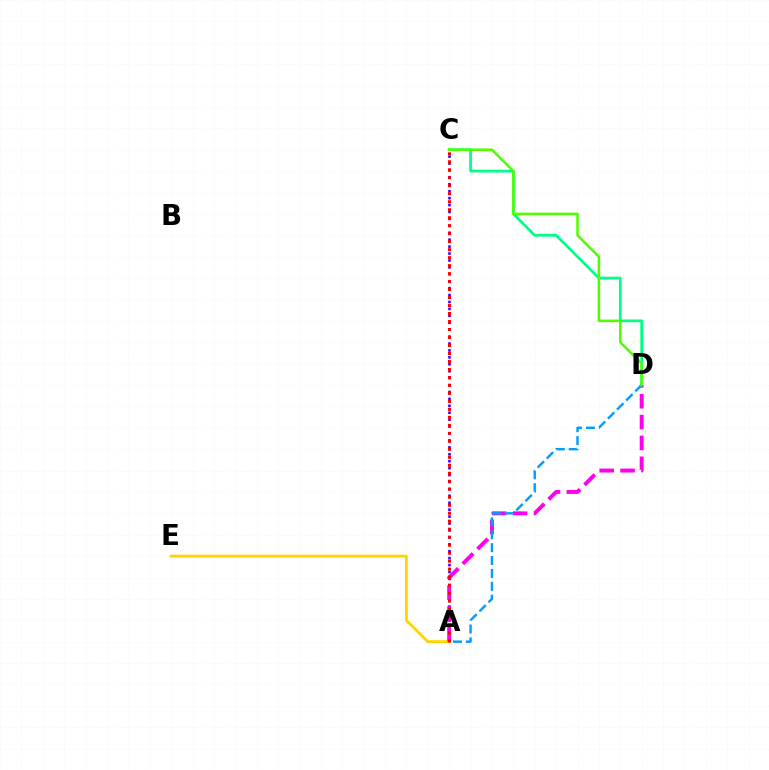{('A', 'C'): [{'color': '#3700ff', 'line_style': 'dotted', 'thickness': 1.88}, {'color': '#ff0000', 'line_style': 'dotted', 'thickness': 2.17}], ('A', 'E'): [{'color': '#ffd500', 'line_style': 'solid', 'thickness': 2.04}], ('C', 'D'): [{'color': '#00ff86', 'line_style': 'solid', 'thickness': 1.97}, {'color': '#4fff00', 'line_style': 'solid', 'thickness': 1.83}], ('A', 'D'): [{'color': '#ff00ed', 'line_style': 'dashed', 'thickness': 2.83}, {'color': '#009eff', 'line_style': 'dashed', 'thickness': 1.75}]}